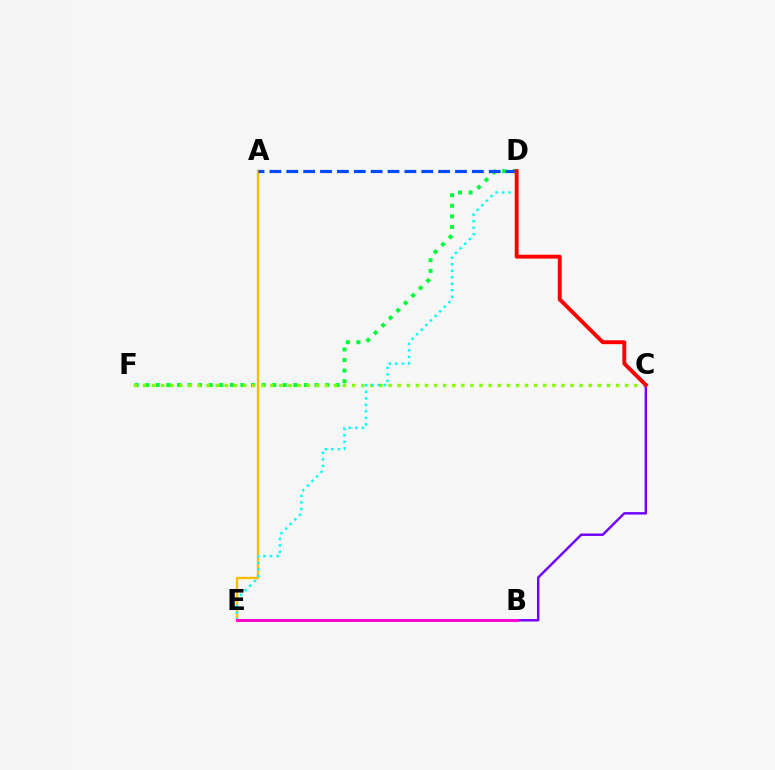{('A', 'E'): [{'color': '#ffbd00', 'line_style': 'solid', 'thickness': 1.68}], ('D', 'F'): [{'color': '#00ff39', 'line_style': 'dotted', 'thickness': 2.88}], ('A', 'D'): [{'color': '#004bff', 'line_style': 'dashed', 'thickness': 2.29}], ('C', 'F'): [{'color': '#84ff00', 'line_style': 'dotted', 'thickness': 2.47}], ('D', 'E'): [{'color': '#00fff6', 'line_style': 'dotted', 'thickness': 1.77}], ('B', 'C'): [{'color': '#7200ff', 'line_style': 'solid', 'thickness': 1.75}], ('B', 'E'): [{'color': '#ff00cf', 'line_style': 'solid', 'thickness': 2.08}], ('C', 'D'): [{'color': '#ff0000', 'line_style': 'solid', 'thickness': 2.8}]}